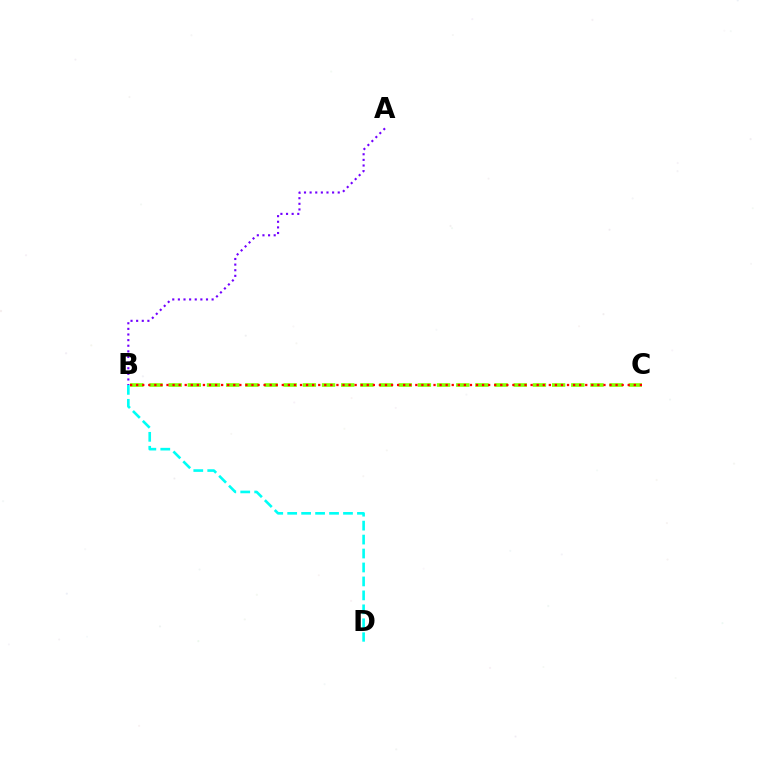{('B', 'D'): [{'color': '#00fff6', 'line_style': 'dashed', 'thickness': 1.9}], ('A', 'B'): [{'color': '#7200ff', 'line_style': 'dotted', 'thickness': 1.53}], ('B', 'C'): [{'color': '#84ff00', 'line_style': 'dashed', 'thickness': 2.6}, {'color': '#ff0000', 'line_style': 'dotted', 'thickness': 1.65}]}